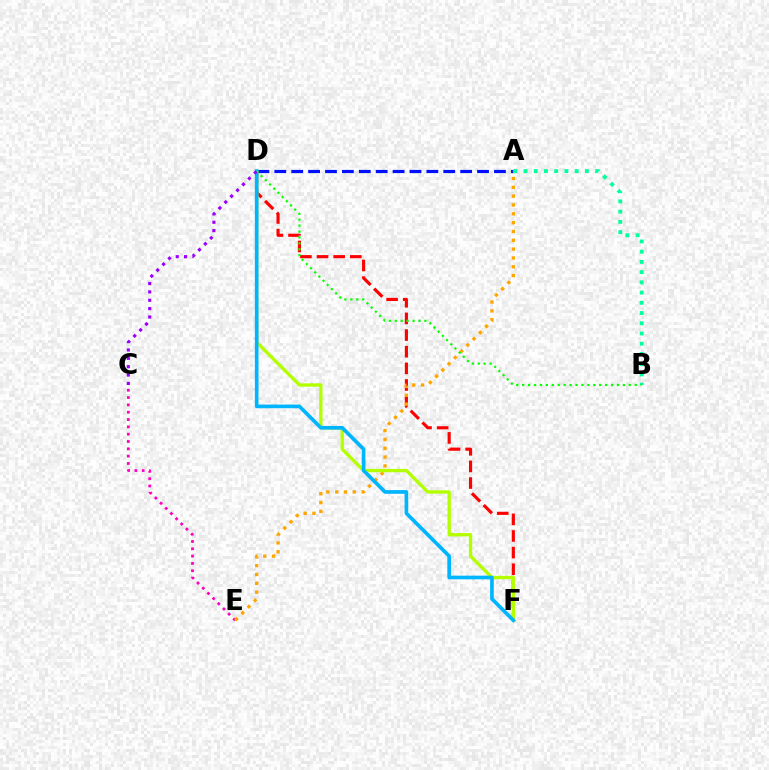{('C', 'E'): [{'color': '#ff00bd', 'line_style': 'dotted', 'thickness': 1.99}], ('D', 'F'): [{'color': '#ff0000', 'line_style': 'dashed', 'thickness': 2.26}, {'color': '#b3ff00', 'line_style': 'solid', 'thickness': 2.4}, {'color': '#00b5ff', 'line_style': 'solid', 'thickness': 2.64}], ('A', 'D'): [{'color': '#0010ff', 'line_style': 'dashed', 'thickness': 2.3}], ('A', 'E'): [{'color': '#ffa500', 'line_style': 'dotted', 'thickness': 2.4}], ('A', 'B'): [{'color': '#00ff9d', 'line_style': 'dotted', 'thickness': 2.78}], ('B', 'D'): [{'color': '#08ff00', 'line_style': 'dotted', 'thickness': 1.61}], ('C', 'D'): [{'color': '#9b00ff', 'line_style': 'dotted', 'thickness': 2.27}]}